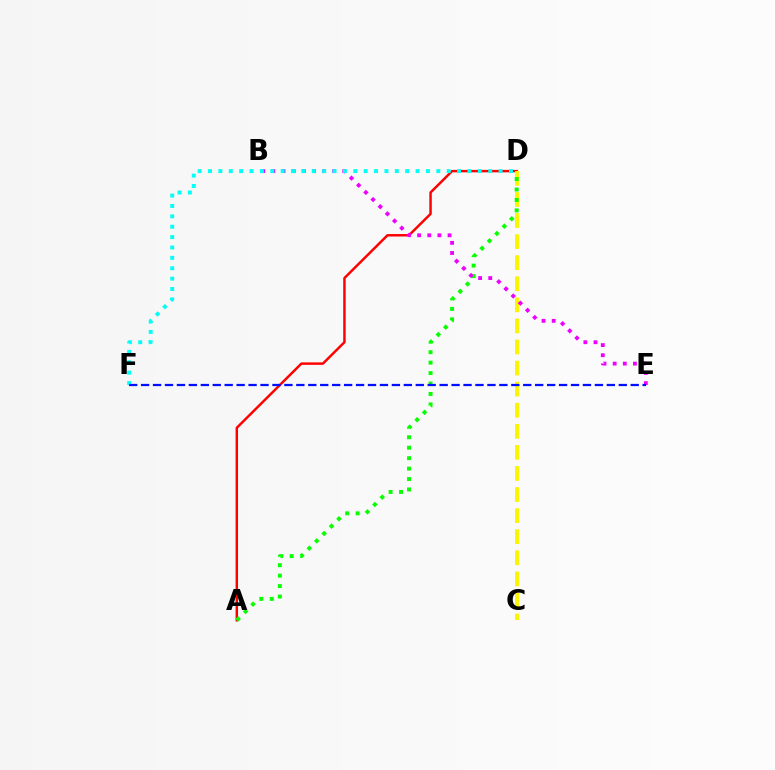{('A', 'D'): [{'color': '#ff0000', 'line_style': 'solid', 'thickness': 1.77}, {'color': '#08ff00', 'line_style': 'dotted', 'thickness': 2.84}], ('C', 'D'): [{'color': '#fcf500', 'line_style': 'dashed', 'thickness': 2.86}], ('B', 'E'): [{'color': '#ee00ff', 'line_style': 'dotted', 'thickness': 2.75}], ('D', 'F'): [{'color': '#00fff6', 'line_style': 'dotted', 'thickness': 2.82}], ('E', 'F'): [{'color': '#0010ff', 'line_style': 'dashed', 'thickness': 1.62}]}